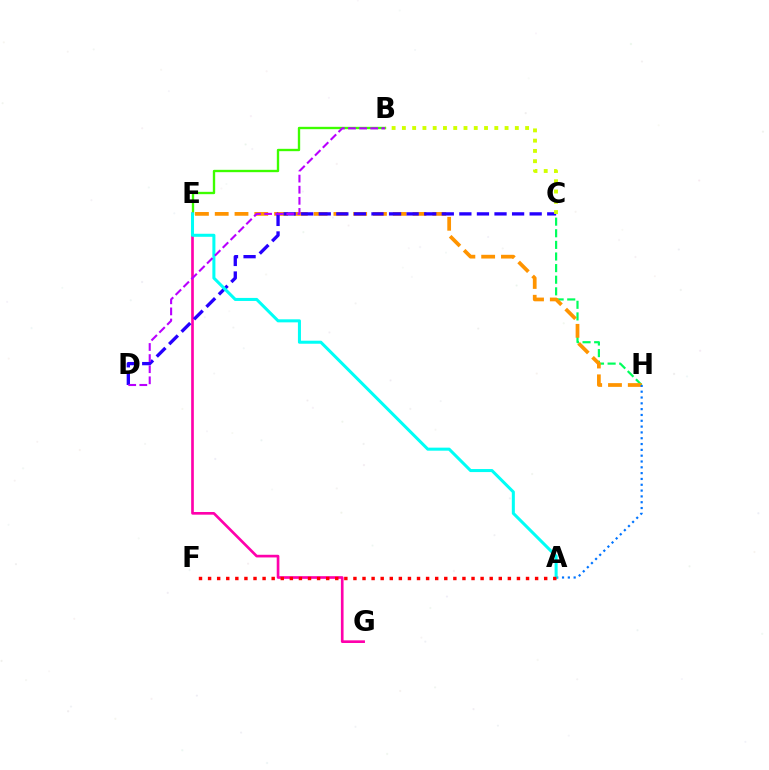{('B', 'E'): [{'color': '#3dff00', 'line_style': 'solid', 'thickness': 1.69}], ('E', 'G'): [{'color': '#ff00ac', 'line_style': 'solid', 'thickness': 1.92}], ('C', 'H'): [{'color': '#00ff5c', 'line_style': 'dashed', 'thickness': 1.58}], ('E', 'H'): [{'color': '#ff9400', 'line_style': 'dashed', 'thickness': 2.69}], ('A', 'H'): [{'color': '#0074ff', 'line_style': 'dotted', 'thickness': 1.58}], ('C', 'D'): [{'color': '#2500ff', 'line_style': 'dashed', 'thickness': 2.39}], ('B', 'C'): [{'color': '#d1ff00', 'line_style': 'dotted', 'thickness': 2.79}], ('A', 'E'): [{'color': '#00fff6', 'line_style': 'solid', 'thickness': 2.18}], ('B', 'D'): [{'color': '#b900ff', 'line_style': 'dashed', 'thickness': 1.51}], ('A', 'F'): [{'color': '#ff0000', 'line_style': 'dotted', 'thickness': 2.47}]}